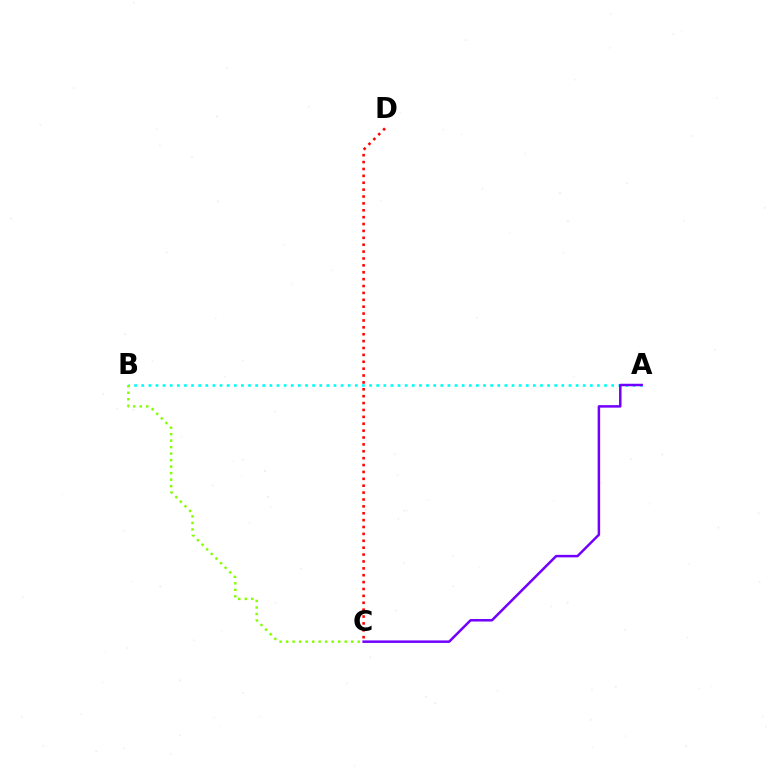{('A', 'B'): [{'color': '#00fff6', 'line_style': 'dotted', 'thickness': 1.93}], ('A', 'C'): [{'color': '#7200ff', 'line_style': 'solid', 'thickness': 1.8}], ('B', 'C'): [{'color': '#84ff00', 'line_style': 'dotted', 'thickness': 1.77}], ('C', 'D'): [{'color': '#ff0000', 'line_style': 'dotted', 'thickness': 1.87}]}